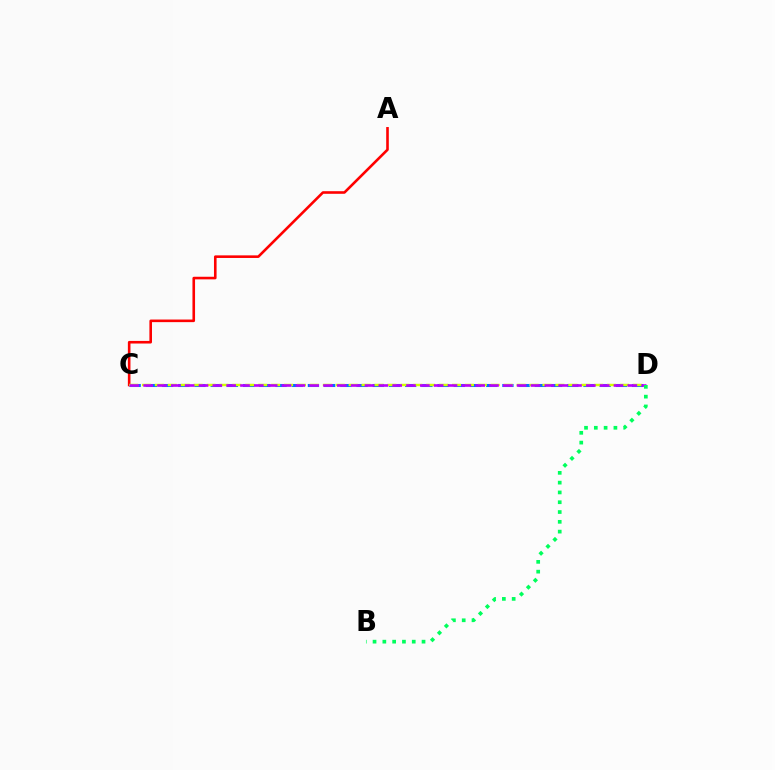{('C', 'D'): [{'color': '#0074ff', 'line_style': 'dashed', 'thickness': 2.2}, {'color': '#d1ff00', 'line_style': 'dashed', 'thickness': 1.76}, {'color': '#b900ff', 'line_style': 'dashed', 'thickness': 1.88}], ('A', 'C'): [{'color': '#ff0000', 'line_style': 'solid', 'thickness': 1.87}], ('B', 'D'): [{'color': '#00ff5c', 'line_style': 'dotted', 'thickness': 2.66}]}